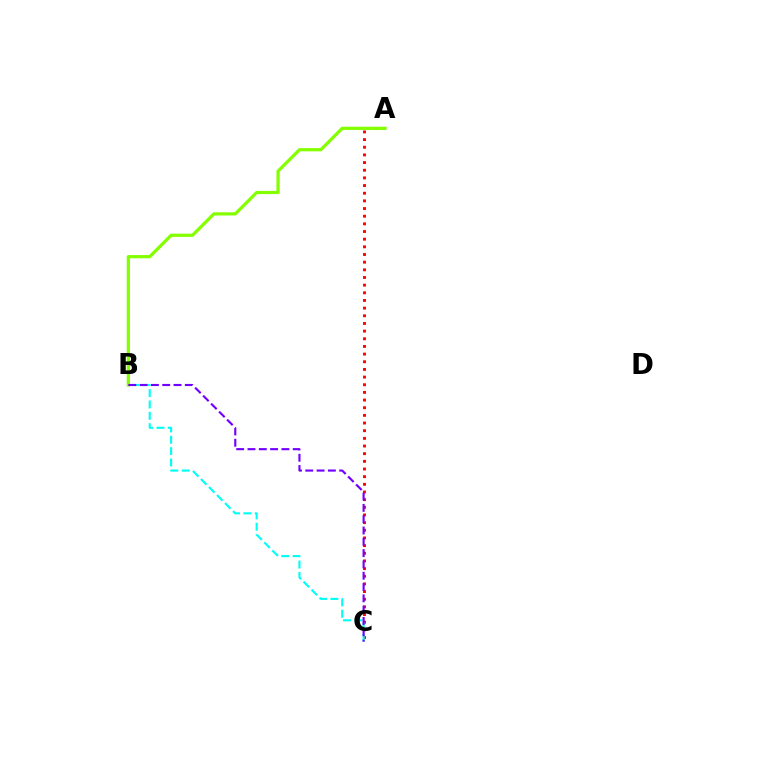{('A', 'C'): [{'color': '#ff0000', 'line_style': 'dotted', 'thickness': 2.08}], ('A', 'B'): [{'color': '#84ff00', 'line_style': 'solid', 'thickness': 2.32}], ('B', 'C'): [{'color': '#00fff6', 'line_style': 'dashed', 'thickness': 1.54}, {'color': '#7200ff', 'line_style': 'dashed', 'thickness': 1.54}]}